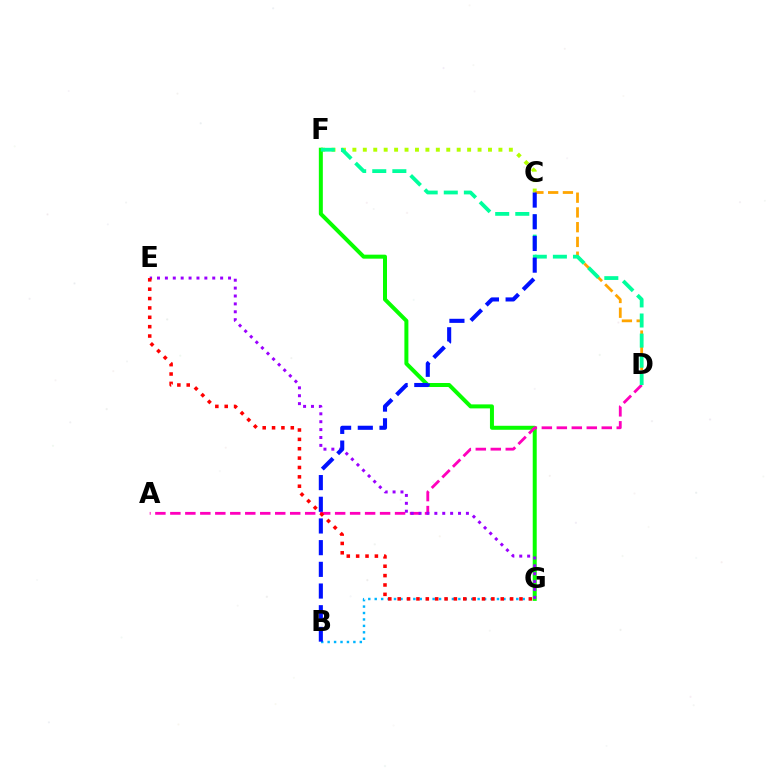{('B', 'G'): [{'color': '#00b5ff', 'line_style': 'dotted', 'thickness': 1.75}], ('C', 'F'): [{'color': '#b3ff00', 'line_style': 'dotted', 'thickness': 2.83}], ('C', 'D'): [{'color': '#ffa500', 'line_style': 'dashed', 'thickness': 2.0}], ('F', 'G'): [{'color': '#08ff00', 'line_style': 'solid', 'thickness': 2.88}], ('A', 'D'): [{'color': '#ff00bd', 'line_style': 'dashed', 'thickness': 2.04}], ('D', 'F'): [{'color': '#00ff9d', 'line_style': 'dashed', 'thickness': 2.73}], ('E', 'G'): [{'color': '#9b00ff', 'line_style': 'dotted', 'thickness': 2.14}, {'color': '#ff0000', 'line_style': 'dotted', 'thickness': 2.55}], ('B', 'C'): [{'color': '#0010ff', 'line_style': 'dashed', 'thickness': 2.95}]}